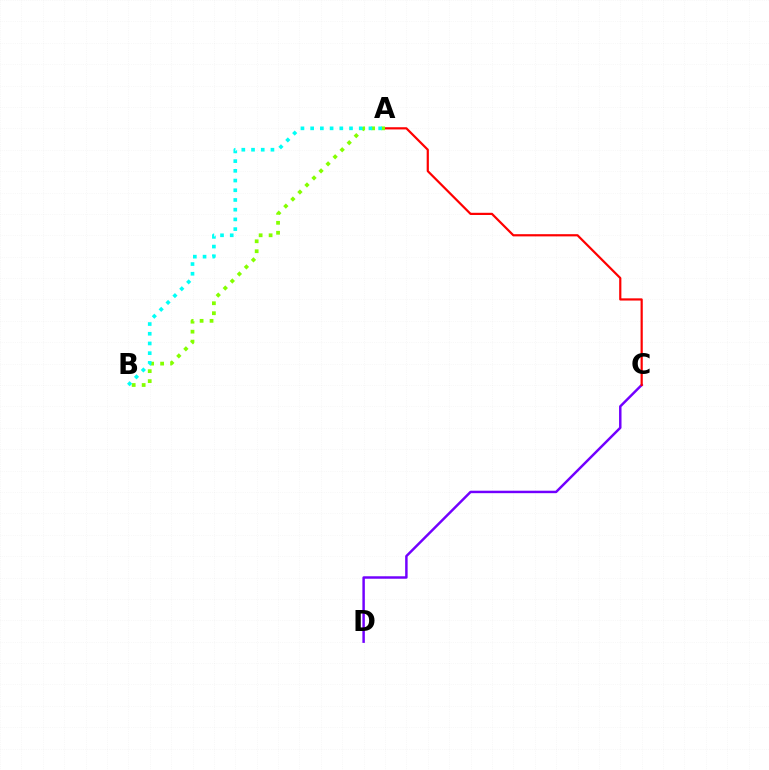{('C', 'D'): [{'color': '#7200ff', 'line_style': 'solid', 'thickness': 1.77}], ('A', 'C'): [{'color': '#ff0000', 'line_style': 'solid', 'thickness': 1.59}], ('A', 'B'): [{'color': '#84ff00', 'line_style': 'dotted', 'thickness': 2.71}, {'color': '#00fff6', 'line_style': 'dotted', 'thickness': 2.64}]}